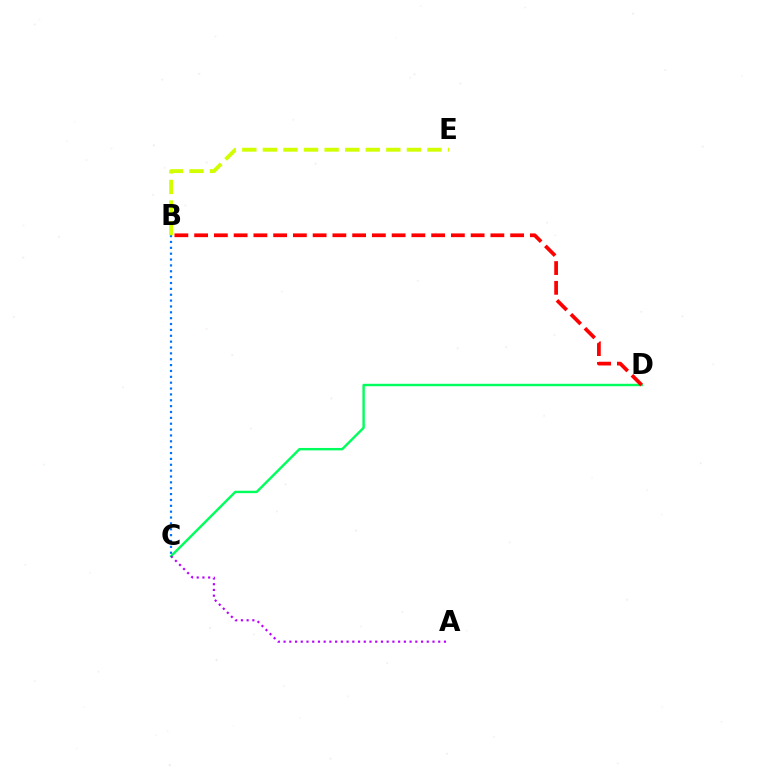{('C', 'D'): [{'color': '#00ff5c', 'line_style': 'solid', 'thickness': 1.74}], ('B', 'C'): [{'color': '#0074ff', 'line_style': 'dotted', 'thickness': 1.59}], ('B', 'D'): [{'color': '#ff0000', 'line_style': 'dashed', 'thickness': 2.68}], ('B', 'E'): [{'color': '#d1ff00', 'line_style': 'dashed', 'thickness': 2.8}], ('A', 'C'): [{'color': '#b900ff', 'line_style': 'dotted', 'thickness': 1.56}]}